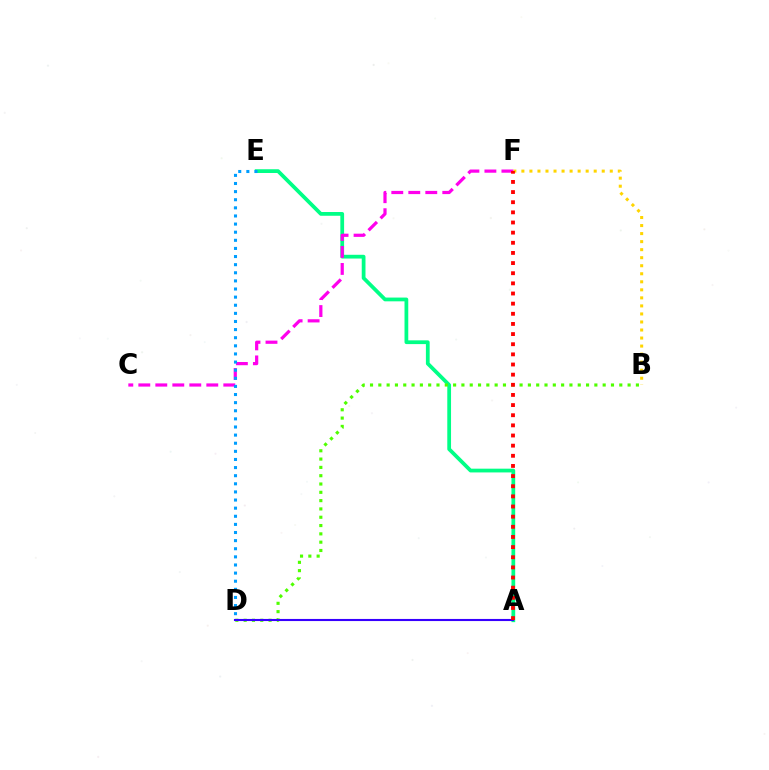{('A', 'E'): [{'color': '#00ff86', 'line_style': 'solid', 'thickness': 2.7}], ('B', 'F'): [{'color': '#ffd500', 'line_style': 'dotted', 'thickness': 2.18}], ('C', 'F'): [{'color': '#ff00ed', 'line_style': 'dashed', 'thickness': 2.31}], ('B', 'D'): [{'color': '#4fff00', 'line_style': 'dotted', 'thickness': 2.26}], ('D', 'E'): [{'color': '#009eff', 'line_style': 'dotted', 'thickness': 2.21}], ('A', 'D'): [{'color': '#3700ff', 'line_style': 'solid', 'thickness': 1.52}], ('A', 'F'): [{'color': '#ff0000', 'line_style': 'dotted', 'thickness': 2.76}]}